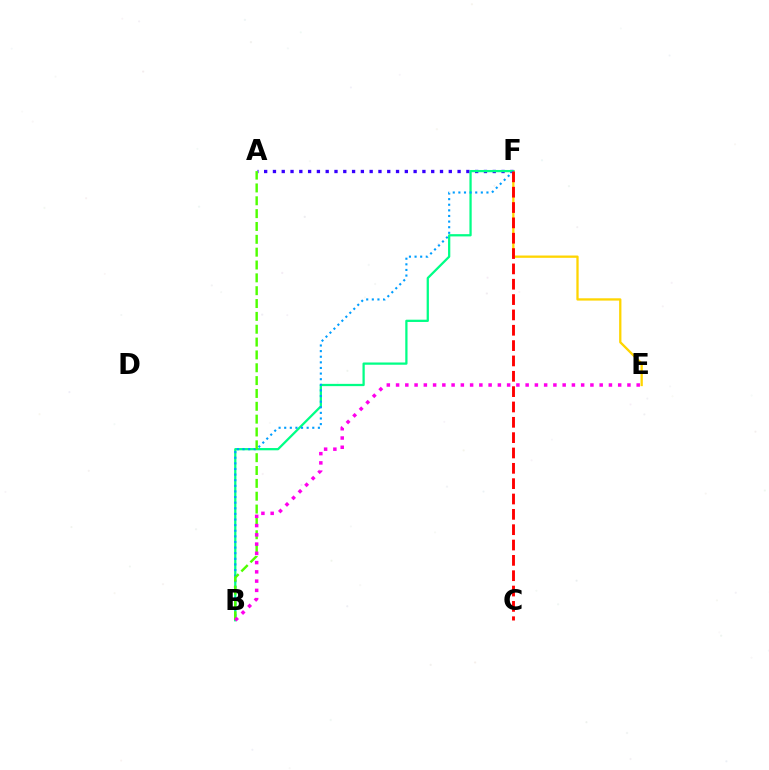{('A', 'F'): [{'color': '#3700ff', 'line_style': 'dotted', 'thickness': 2.39}], ('E', 'F'): [{'color': '#ffd500', 'line_style': 'solid', 'thickness': 1.66}], ('B', 'F'): [{'color': '#00ff86', 'line_style': 'solid', 'thickness': 1.63}, {'color': '#009eff', 'line_style': 'dotted', 'thickness': 1.53}], ('A', 'B'): [{'color': '#4fff00', 'line_style': 'dashed', 'thickness': 1.74}], ('C', 'F'): [{'color': '#ff0000', 'line_style': 'dashed', 'thickness': 2.08}], ('B', 'E'): [{'color': '#ff00ed', 'line_style': 'dotted', 'thickness': 2.51}]}